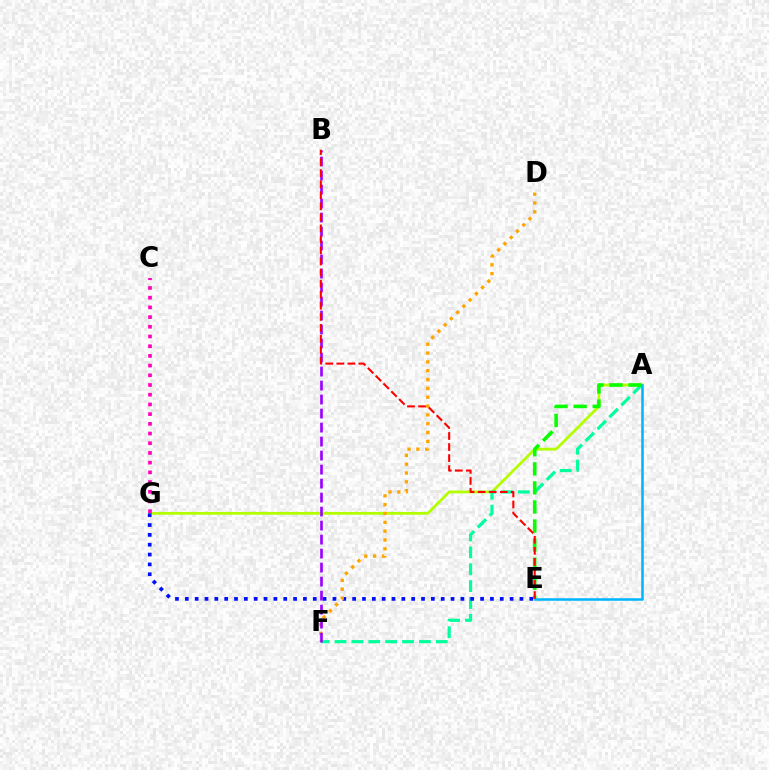{('A', 'G'): [{'color': '#b3ff00', 'line_style': 'solid', 'thickness': 2.0}], ('A', 'F'): [{'color': '#00ff9d', 'line_style': 'dashed', 'thickness': 2.29}], ('A', 'E'): [{'color': '#08ff00', 'line_style': 'dashed', 'thickness': 2.59}, {'color': '#00b5ff', 'line_style': 'solid', 'thickness': 1.83}], ('E', 'G'): [{'color': '#0010ff', 'line_style': 'dotted', 'thickness': 2.67}], ('D', 'F'): [{'color': '#ffa500', 'line_style': 'dotted', 'thickness': 2.4}], ('B', 'F'): [{'color': '#9b00ff', 'line_style': 'dashed', 'thickness': 1.9}], ('C', 'G'): [{'color': '#ff00bd', 'line_style': 'dotted', 'thickness': 2.64}], ('B', 'E'): [{'color': '#ff0000', 'line_style': 'dashed', 'thickness': 1.5}]}